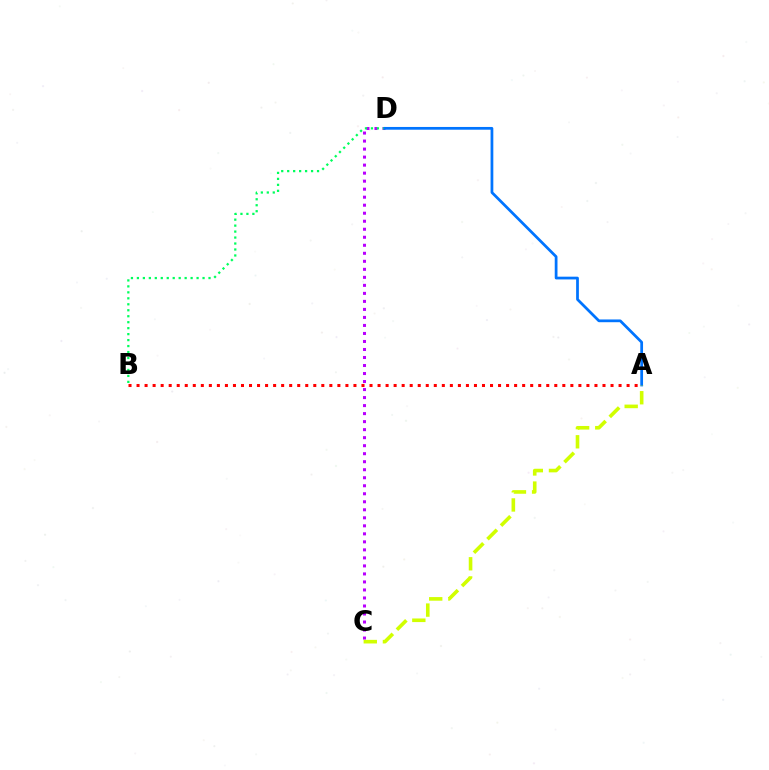{('C', 'D'): [{'color': '#b900ff', 'line_style': 'dotted', 'thickness': 2.18}], ('B', 'D'): [{'color': '#00ff5c', 'line_style': 'dotted', 'thickness': 1.62}], ('A', 'D'): [{'color': '#0074ff', 'line_style': 'solid', 'thickness': 1.98}], ('A', 'C'): [{'color': '#d1ff00', 'line_style': 'dashed', 'thickness': 2.6}], ('A', 'B'): [{'color': '#ff0000', 'line_style': 'dotted', 'thickness': 2.18}]}